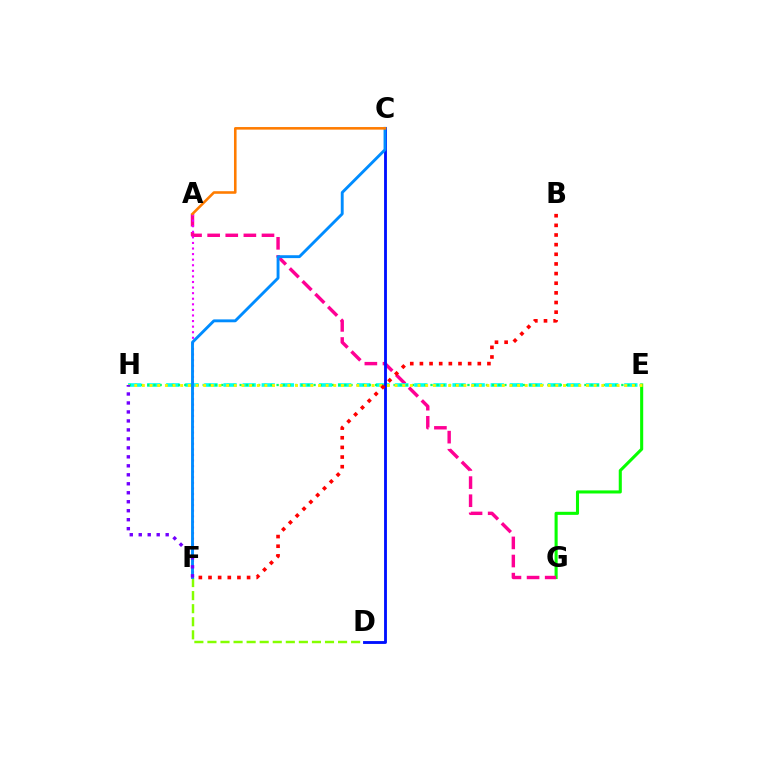{('D', 'F'): [{'color': '#84ff00', 'line_style': 'dashed', 'thickness': 1.77}], ('E', 'G'): [{'color': '#08ff00', 'line_style': 'solid', 'thickness': 2.22}], ('A', 'G'): [{'color': '#ff0094', 'line_style': 'dashed', 'thickness': 2.46}], ('E', 'H'): [{'color': '#00fff6', 'line_style': 'dashed', 'thickness': 2.59}, {'color': '#00ff74', 'line_style': 'dotted', 'thickness': 1.67}, {'color': '#fcf500', 'line_style': 'dotted', 'thickness': 2.08}], ('A', 'F'): [{'color': '#ee00ff', 'line_style': 'dotted', 'thickness': 1.52}], ('C', 'D'): [{'color': '#0010ff', 'line_style': 'solid', 'thickness': 2.05}], ('C', 'F'): [{'color': '#008cff', 'line_style': 'solid', 'thickness': 2.07}], ('A', 'C'): [{'color': '#ff7c00', 'line_style': 'solid', 'thickness': 1.86}], ('B', 'F'): [{'color': '#ff0000', 'line_style': 'dotted', 'thickness': 2.62}], ('F', 'H'): [{'color': '#7200ff', 'line_style': 'dotted', 'thickness': 2.44}]}